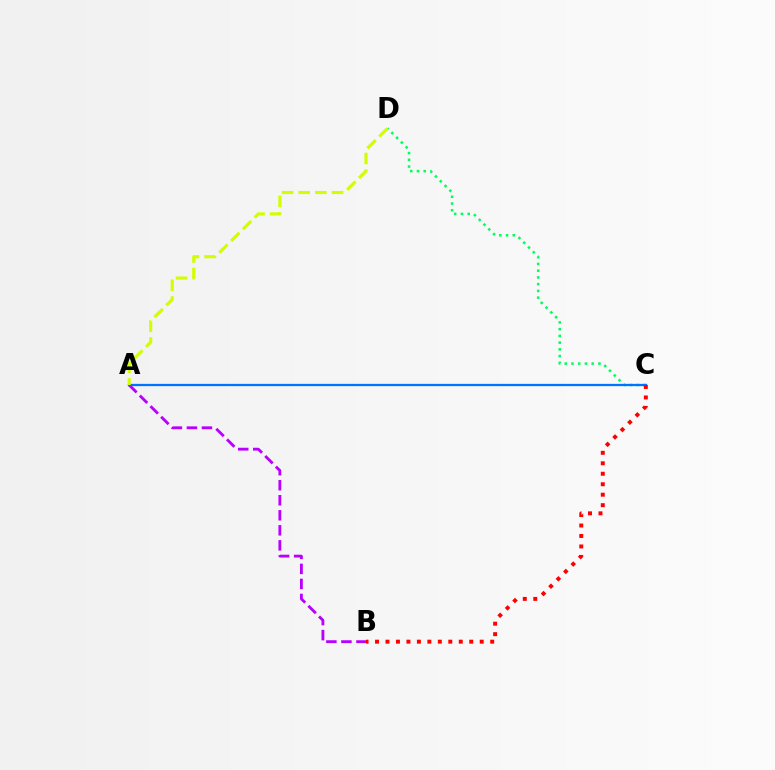{('C', 'D'): [{'color': '#00ff5c', 'line_style': 'dotted', 'thickness': 1.83}], ('A', 'B'): [{'color': '#b900ff', 'line_style': 'dashed', 'thickness': 2.04}], ('A', 'C'): [{'color': '#0074ff', 'line_style': 'solid', 'thickness': 1.64}], ('B', 'C'): [{'color': '#ff0000', 'line_style': 'dotted', 'thickness': 2.84}], ('A', 'D'): [{'color': '#d1ff00', 'line_style': 'dashed', 'thickness': 2.26}]}